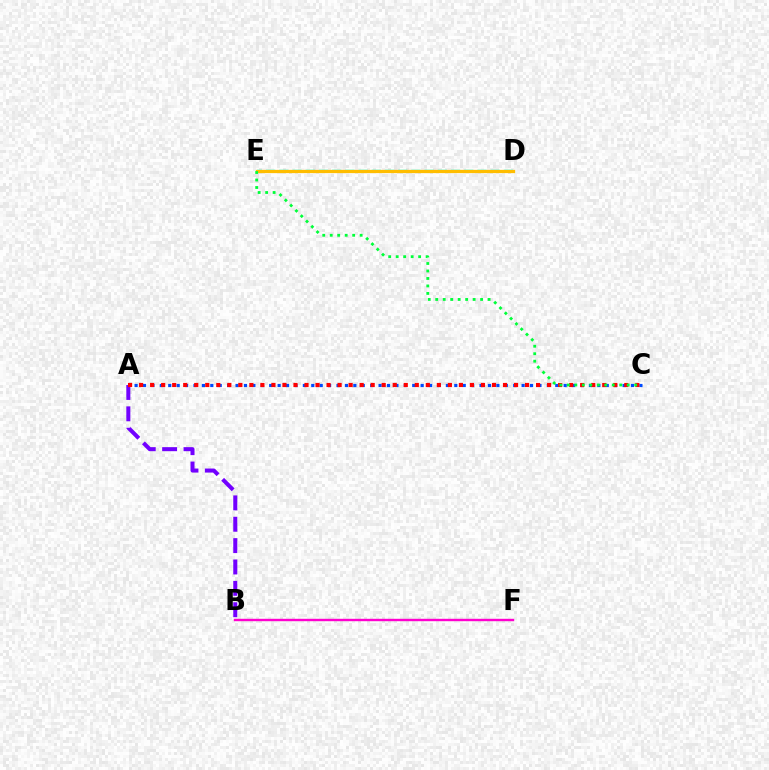{('D', 'E'): [{'color': '#84ff00', 'line_style': 'solid', 'thickness': 1.96}, {'color': '#00fff6', 'line_style': 'dashed', 'thickness': 1.79}, {'color': '#ffbd00', 'line_style': 'solid', 'thickness': 2.34}], ('A', 'B'): [{'color': '#7200ff', 'line_style': 'dashed', 'thickness': 2.9}], ('A', 'C'): [{'color': '#004bff', 'line_style': 'dotted', 'thickness': 2.29}, {'color': '#ff0000', 'line_style': 'dotted', 'thickness': 3.0}], ('B', 'F'): [{'color': '#ff00cf', 'line_style': 'solid', 'thickness': 1.73}], ('C', 'E'): [{'color': '#00ff39', 'line_style': 'dotted', 'thickness': 2.03}]}